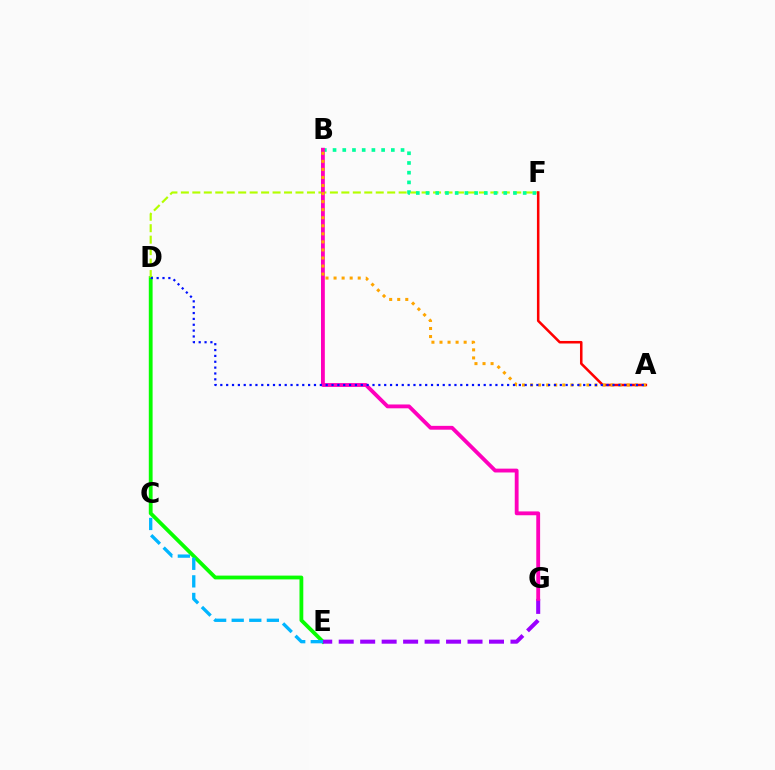{('D', 'E'): [{'color': '#08ff00', 'line_style': 'solid', 'thickness': 2.74}], ('D', 'F'): [{'color': '#b3ff00', 'line_style': 'dashed', 'thickness': 1.56}], ('B', 'F'): [{'color': '#00ff9d', 'line_style': 'dotted', 'thickness': 2.64}], ('E', 'G'): [{'color': '#9b00ff', 'line_style': 'dashed', 'thickness': 2.92}], ('A', 'F'): [{'color': '#ff0000', 'line_style': 'solid', 'thickness': 1.83}], ('B', 'G'): [{'color': '#ff00bd', 'line_style': 'solid', 'thickness': 2.76}], ('C', 'E'): [{'color': '#00b5ff', 'line_style': 'dashed', 'thickness': 2.39}], ('A', 'B'): [{'color': '#ffa500', 'line_style': 'dotted', 'thickness': 2.19}], ('A', 'D'): [{'color': '#0010ff', 'line_style': 'dotted', 'thickness': 1.59}]}